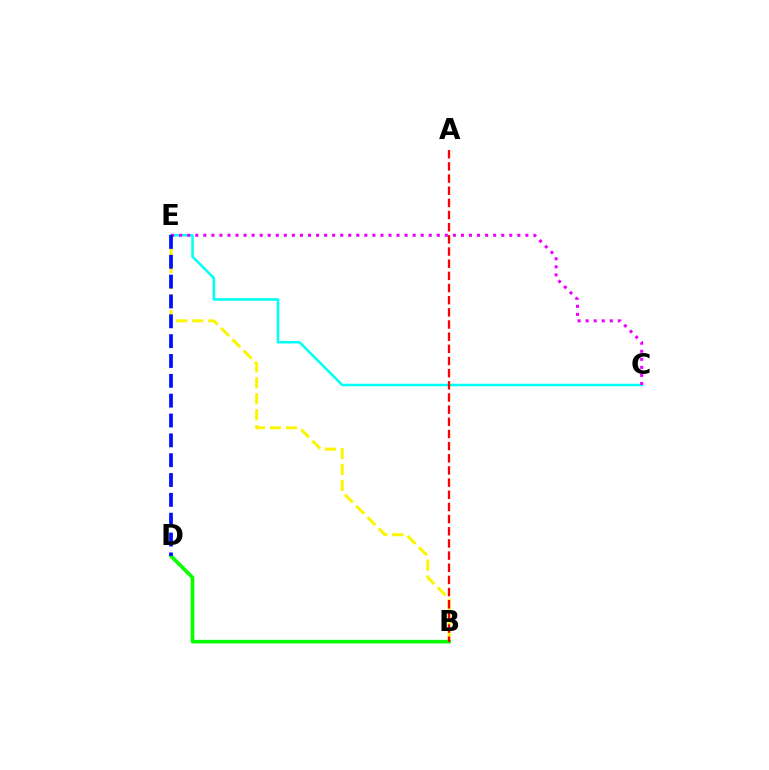{('C', 'E'): [{'color': '#00fff6', 'line_style': 'solid', 'thickness': 1.83}, {'color': '#ee00ff', 'line_style': 'dotted', 'thickness': 2.19}], ('B', 'E'): [{'color': '#fcf500', 'line_style': 'dashed', 'thickness': 2.17}], ('B', 'D'): [{'color': '#08ff00', 'line_style': 'solid', 'thickness': 2.63}], ('D', 'E'): [{'color': '#0010ff', 'line_style': 'dashed', 'thickness': 2.7}], ('A', 'B'): [{'color': '#ff0000', 'line_style': 'dashed', 'thickness': 1.65}]}